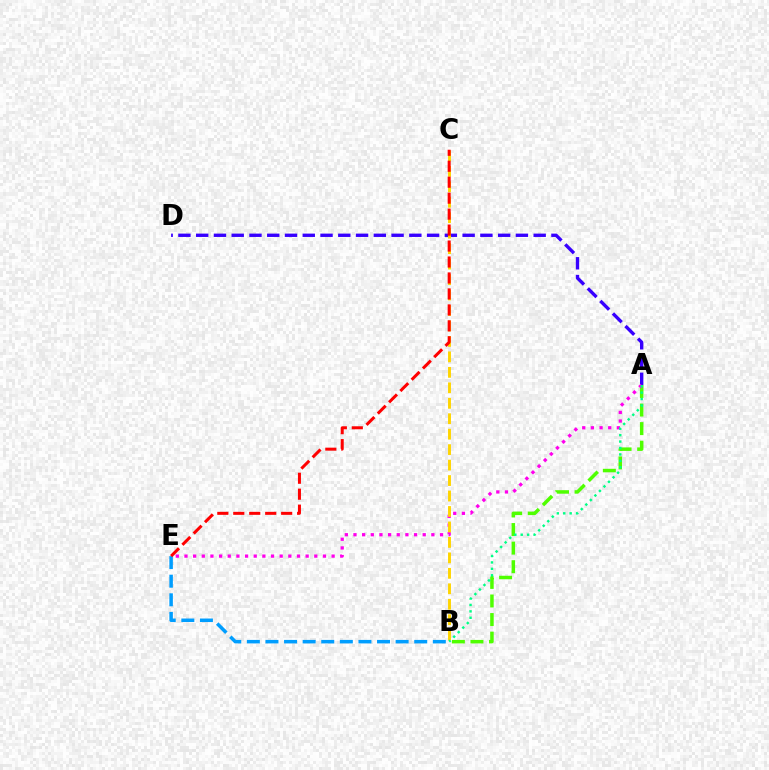{('A', 'D'): [{'color': '#3700ff', 'line_style': 'dashed', 'thickness': 2.41}], ('A', 'B'): [{'color': '#4fff00', 'line_style': 'dashed', 'thickness': 2.52}, {'color': '#00ff86', 'line_style': 'dotted', 'thickness': 1.74}], ('A', 'E'): [{'color': '#ff00ed', 'line_style': 'dotted', 'thickness': 2.35}], ('B', 'C'): [{'color': '#ffd500', 'line_style': 'dashed', 'thickness': 2.1}], ('B', 'E'): [{'color': '#009eff', 'line_style': 'dashed', 'thickness': 2.53}], ('C', 'E'): [{'color': '#ff0000', 'line_style': 'dashed', 'thickness': 2.17}]}